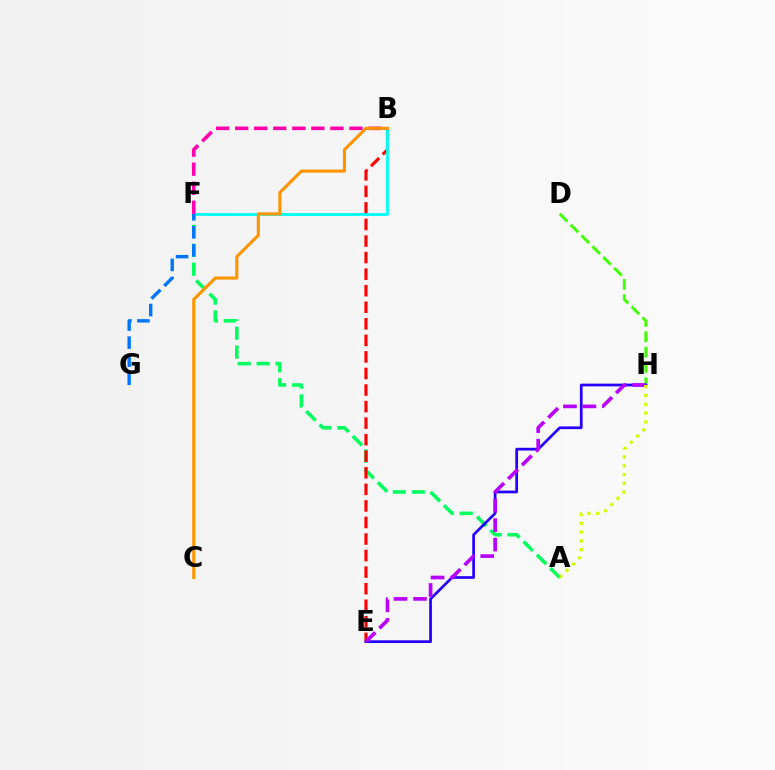{('A', 'F'): [{'color': '#00ff5c', 'line_style': 'dashed', 'thickness': 2.57}], ('D', 'H'): [{'color': '#3dff00', 'line_style': 'dashed', 'thickness': 2.08}], ('B', 'E'): [{'color': '#ff0000', 'line_style': 'dashed', 'thickness': 2.25}], ('B', 'F'): [{'color': '#00fff6', 'line_style': 'solid', 'thickness': 2.05}, {'color': '#ff00ac', 'line_style': 'dashed', 'thickness': 2.59}], ('F', 'G'): [{'color': '#0074ff', 'line_style': 'dashed', 'thickness': 2.45}], ('E', 'H'): [{'color': '#2500ff', 'line_style': 'solid', 'thickness': 1.96}, {'color': '#b900ff', 'line_style': 'dashed', 'thickness': 2.65}], ('B', 'C'): [{'color': '#ff9400', 'line_style': 'solid', 'thickness': 2.23}], ('A', 'H'): [{'color': '#d1ff00', 'line_style': 'dotted', 'thickness': 2.39}]}